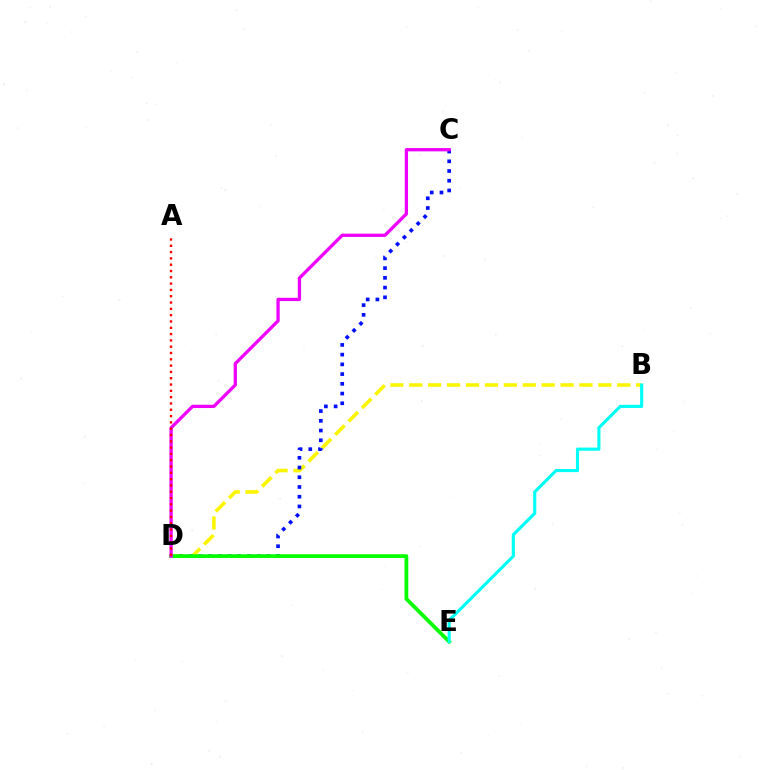{('B', 'D'): [{'color': '#fcf500', 'line_style': 'dashed', 'thickness': 2.57}], ('C', 'D'): [{'color': '#0010ff', 'line_style': 'dotted', 'thickness': 2.64}, {'color': '#ee00ff', 'line_style': 'solid', 'thickness': 2.37}], ('D', 'E'): [{'color': '#08ff00', 'line_style': 'solid', 'thickness': 2.72}], ('B', 'E'): [{'color': '#00fff6', 'line_style': 'solid', 'thickness': 2.25}], ('A', 'D'): [{'color': '#ff0000', 'line_style': 'dotted', 'thickness': 1.71}]}